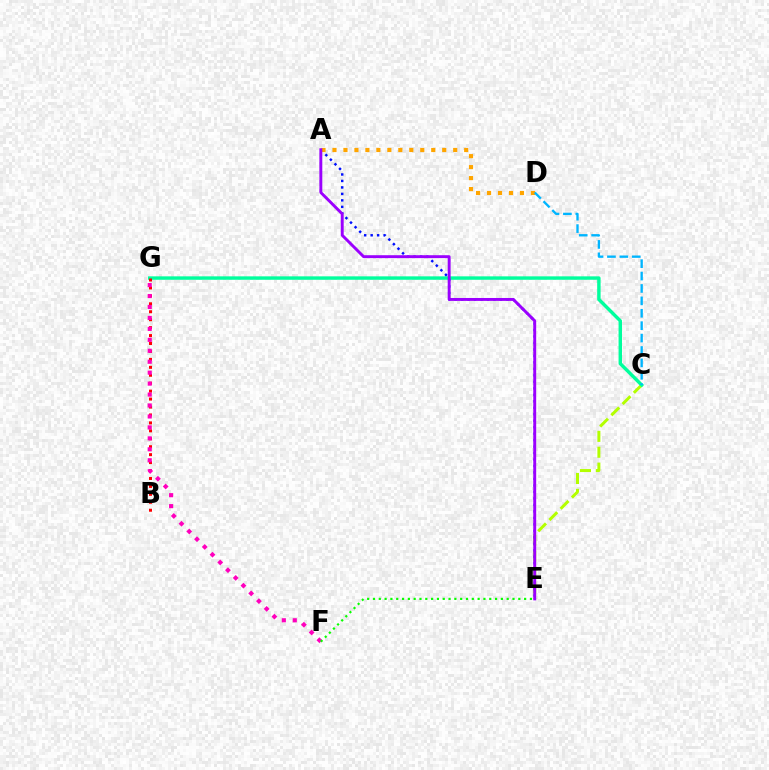{('C', 'E'): [{'color': '#b3ff00', 'line_style': 'dashed', 'thickness': 2.16}], ('C', 'G'): [{'color': '#00ff9d', 'line_style': 'solid', 'thickness': 2.47}], ('B', 'G'): [{'color': '#ff0000', 'line_style': 'dotted', 'thickness': 2.16}], ('F', 'G'): [{'color': '#ff00bd', 'line_style': 'dotted', 'thickness': 2.97}], ('A', 'E'): [{'color': '#0010ff', 'line_style': 'dotted', 'thickness': 1.76}, {'color': '#9b00ff', 'line_style': 'solid', 'thickness': 2.1}], ('A', 'D'): [{'color': '#ffa500', 'line_style': 'dotted', 'thickness': 2.98}], ('E', 'F'): [{'color': '#08ff00', 'line_style': 'dotted', 'thickness': 1.58}], ('C', 'D'): [{'color': '#00b5ff', 'line_style': 'dashed', 'thickness': 1.69}]}